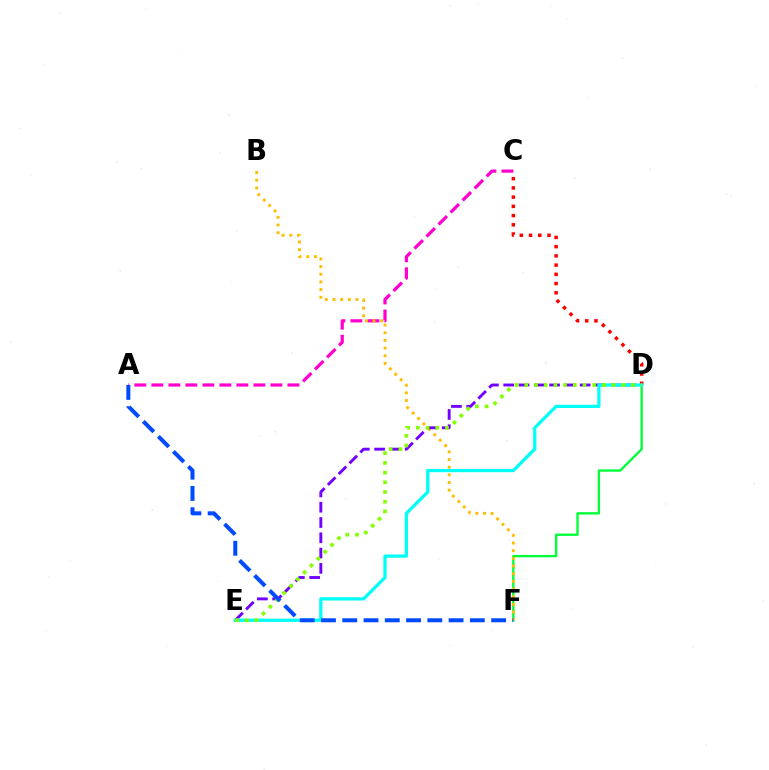{('A', 'C'): [{'color': '#ff00cf', 'line_style': 'dashed', 'thickness': 2.31}], ('D', 'F'): [{'color': '#00ff39', 'line_style': 'solid', 'thickness': 1.7}], ('C', 'D'): [{'color': '#ff0000', 'line_style': 'dotted', 'thickness': 2.51}], ('B', 'F'): [{'color': '#ffbd00', 'line_style': 'dotted', 'thickness': 2.08}], ('D', 'E'): [{'color': '#7200ff', 'line_style': 'dashed', 'thickness': 2.08}, {'color': '#00fff6', 'line_style': 'solid', 'thickness': 2.35}, {'color': '#84ff00', 'line_style': 'dotted', 'thickness': 2.64}], ('A', 'F'): [{'color': '#004bff', 'line_style': 'dashed', 'thickness': 2.89}]}